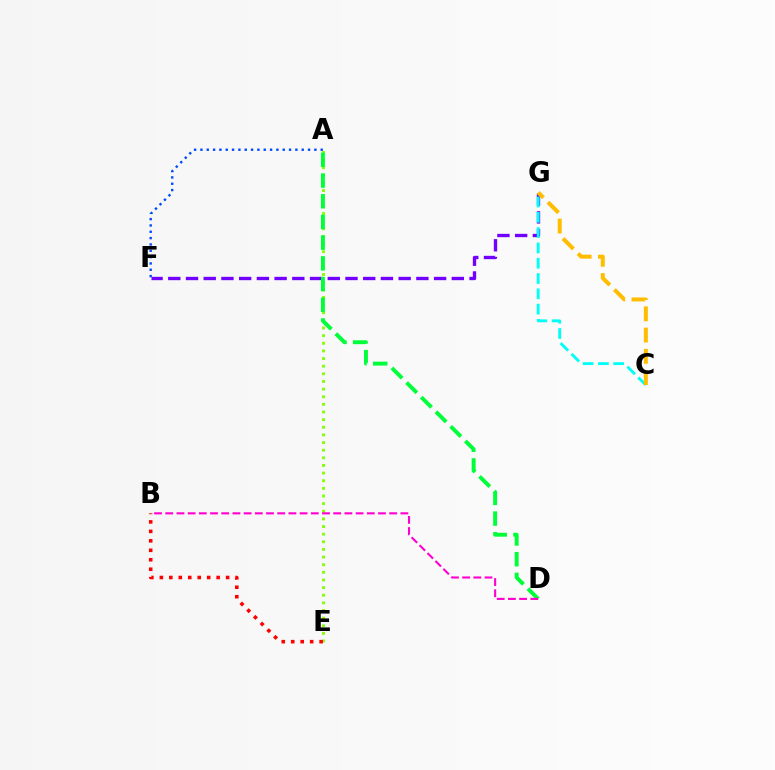{('F', 'G'): [{'color': '#7200ff', 'line_style': 'dashed', 'thickness': 2.41}], ('C', 'G'): [{'color': '#00fff6', 'line_style': 'dashed', 'thickness': 2.08}, {'color': '#ffbd00', 'line_style': 'dashed', 'thickness': 2.89}], ('A', 'E'): [{'color': '#84ff00', 'line_style': 'dotted', 'thickness': 2.07}], ('A', 'D'): [{'color': '#00ff39', 'line_style': 'dashed', 'thickness': 2.81}], ('B', 'D'): [{'color': '#ff00cf', 'line_style': 'dashed', 'thickness': 1.52}], ('A', 'F'): [{'color': '#004bff', 'line_style': 'dotted', 'thickness': 1.72}], ('B', 'E'): [{'color': '#ff0000', 'line_style': 'dotted', 'thickness': 2.57}]}